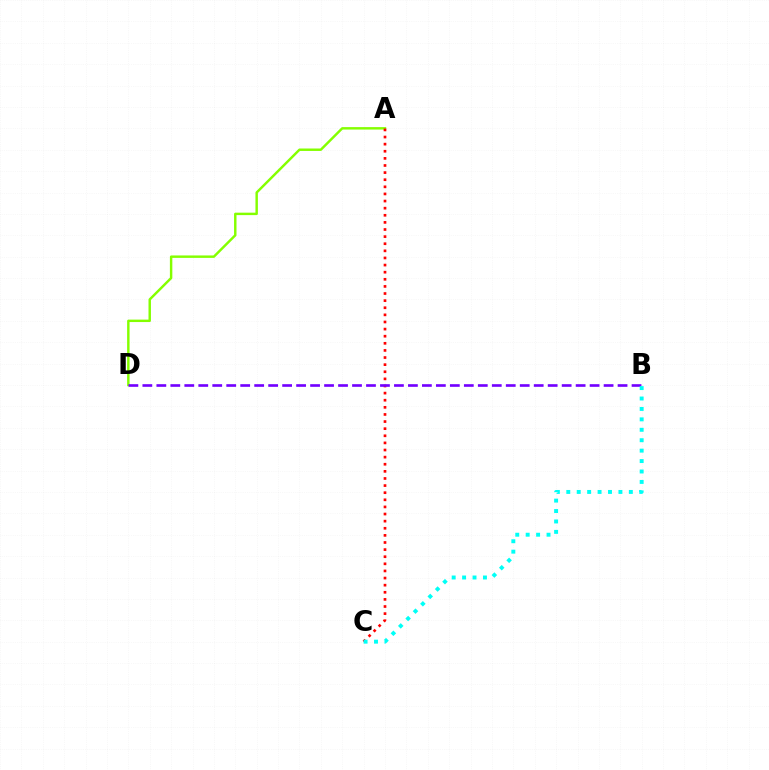{('A', 'D'): [{'color': '#84ff00', 'line_style': 'solid', 'thickness': 1.76}], ('A', 'C'): [{'color': '#ff0000', 'line_style': 'dotted', 'thickness': 1.93}], ('B', 'D'): [{'color': '#7200ff', 'line_style': 'dashed', 'thickness': 1.9}], ('B', 'C'): [{'color': '#00fff6', 'line_style': 'dotted', 'thickness': 2.83}]}